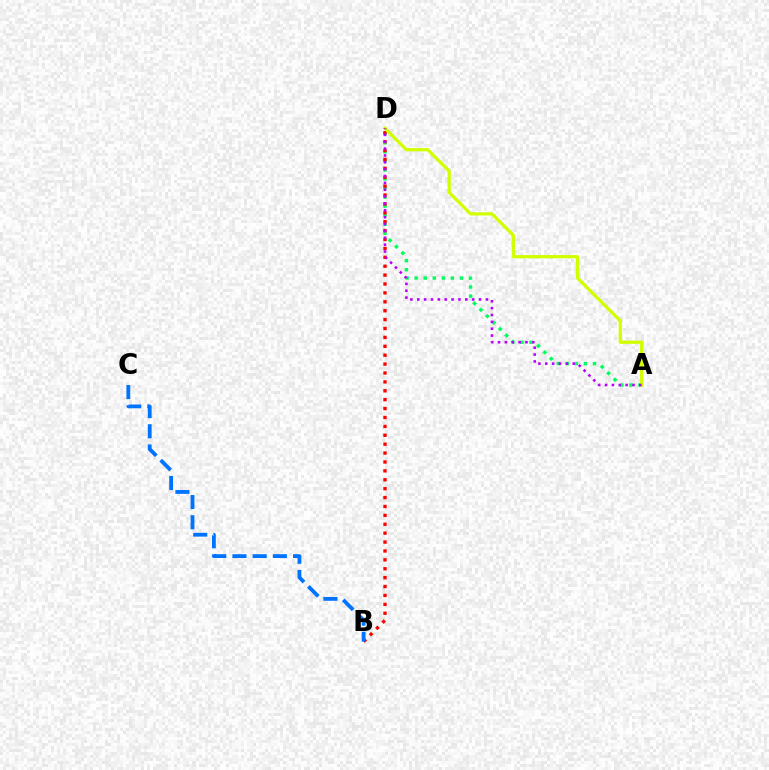{('A', 'D'): [{'color': '#00ff5c', 'line_style': 'dotted', 'thickness': 2.46}, {'color': '#d1ff00', 'line_style': 'solid', 'thickness': 2.33}, {'color': '#b900ff', 'line_style': 'dotted', 'thickness': 1.86}], ('B', 'D'): [{'color': '#ff0000', 'line_style': 'dotted', 'thickness': 2.42}], ('B', 'C'): [{'color': '#0074ff', 'line_style': 'dashed', 'thickness': 2.74}]}